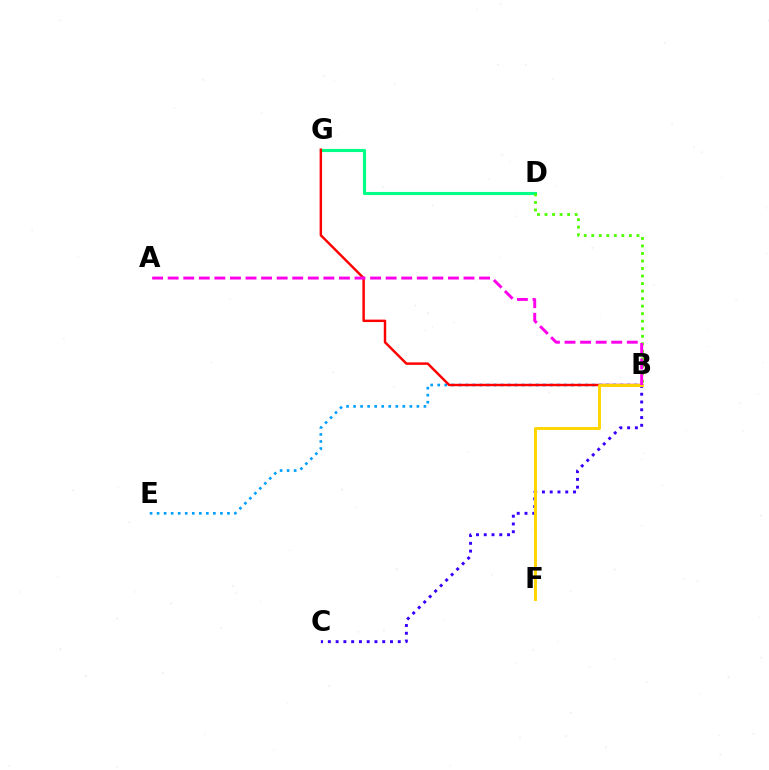{('D', 'G'): [{'color': '#00ff86', 'line_style': 'solid', 'thickness': 2.26}], ('B', 'C'): [{'color': '#3700ff', 'line_style': 'dotted', 'thickness': 2.11}], ('B', 'E'): [{'color': '#009eff', 'line_style': 'dotted', 'thickness': 1.91}], ('B', 'D'): [{'color': '#4fff00', 'line_style': 'dotted', 'thickness': 2.04}], ('B', 'G'): [{'color': '#ff0000', 'line_style': 'solid', 'thickness': 1.76}], ('B', 'F'): [{'color': '#ffd500', 'line_style': 'solid', 'thickness': 2.12}], ('A', 'B'): [{'color': '#ff00ed', 'line_style': 'dashed', 'thickness': 2.12}]}